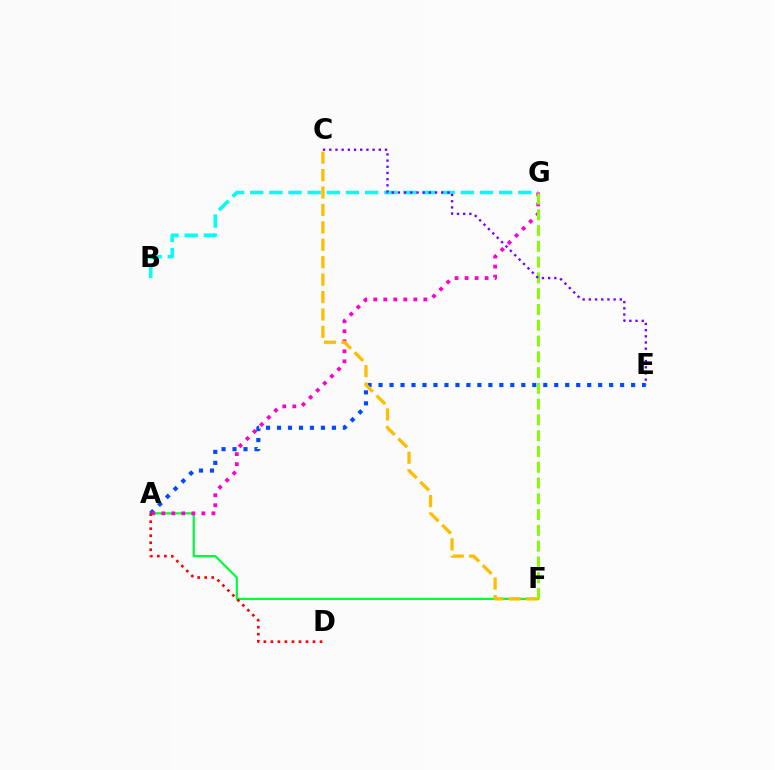{('A', 'F'): [{'color': '#00ff39', 'line_style': 'solid', 'thickness': 1.59}], ('B', 'G'): [{'color': '#00fff6', 'line_style': 'dashed', 'thickness': 2.6}], ('A', 'E'): [{'color': '#004bff', 'line_style': 'dotted', 'thickness': 2.98}], ('A', 'G'): [{'color': '#ff00cf', 'line_style': 'dotted', 'thickness': 2.72}], ('A', 'D'): [{'color': '#ff0000', 'line_style': 'dotted', 'thickness': 1.91}], ('F', 'G'): [{'color': '#84ff00', 'line_style': 'dashed', 'thickness': 2.14}], ('C', 'F'): [{'color': '#ffbd00', 'line_style': 'dashed', 'thickness': 2.37}], ('C', 'E'): [{'color': '#7200ff', 'line_style': 'dotted', 'thickness': 1.68}]}